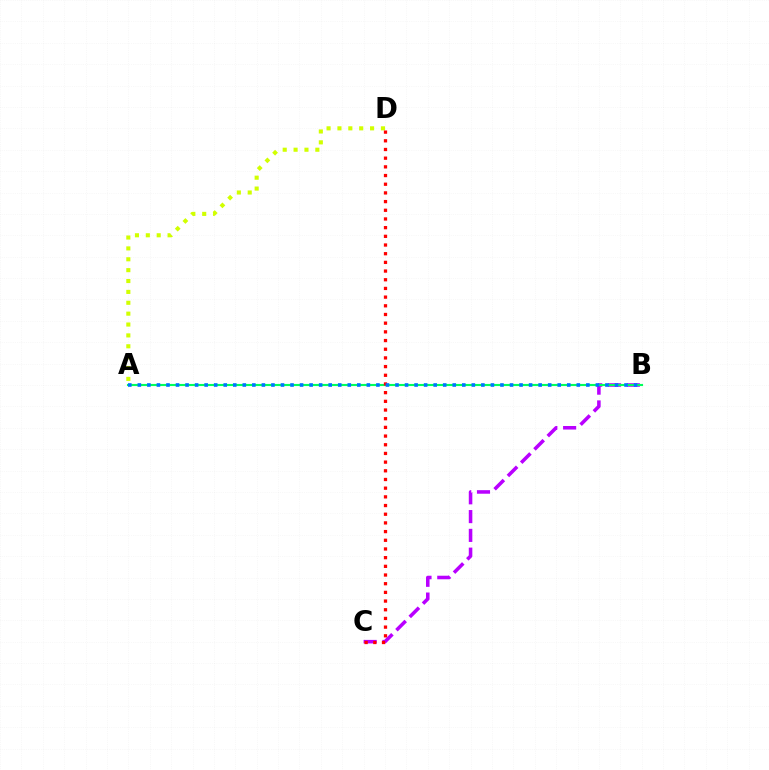{('B', 'C'): [{'color': '#b900ff', 'line_style': 'dashed', 'thickness': 2.55}], ('A', 'D'): [{'color': '#d1ff00', 'line_style': 'dotted', 'thickness': 2.95}], ('A', 'B'): [{'color': '#00ff5c', 'line_style': 'solid', 'thickness': 1.53}, {'color': '#0074ff', 'line_style': 'dotted', 'thickness': 2.59}], ('C', 'D'): [{'color': '#ff0000', 'line_style': 'dotted', 'thickness': 2.36}]}